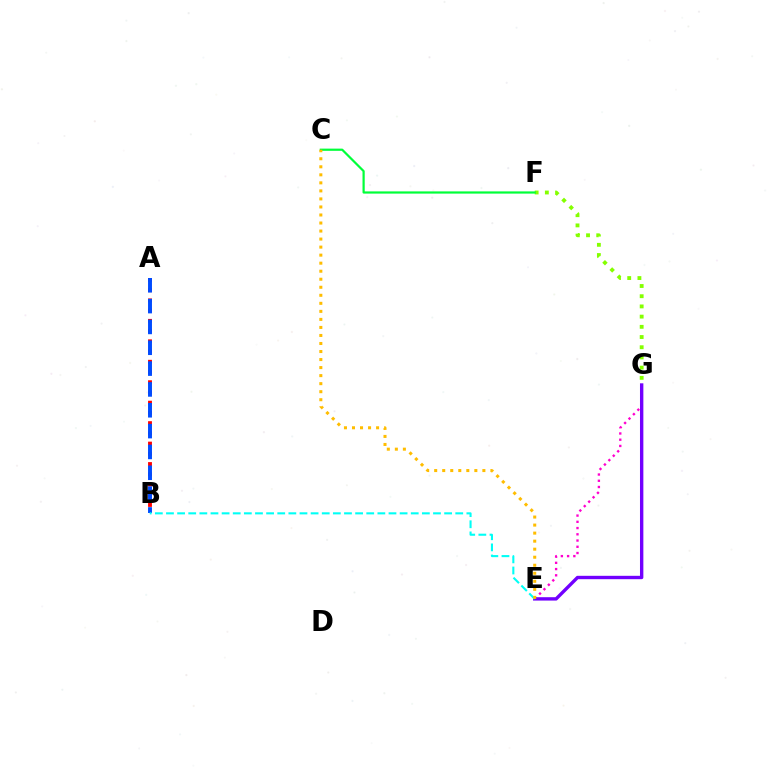{('E', 'G'): [{'color': '#ff00cf', 'line_style': 'dotted', 'thickness': 1.7}, {'color': '#7200ff', 'line_style': 'solid', 'thickness': 2.43}], ('A', 'B'): [{'color': '#ff0000', 'line_style': 'dotted', 'thickness': 2.78}, {'color': '#004bff', 'line_style': 'dashed', 'thickness': 2.83}], ('F', 'G'): [{'color': '#84ff00', 'line_style': 'dotted', 'thickness': 2.77}], ('C', 'F'): [{'color': '#00ff39', 'line_style': 'solid', 'thickness': 1.59}], ('B', 'E'): [{'color': '#00fff6', 'line_style': 'dashed', 'thickness': 1.51}], ('C', 'E'): [{'color': '#ffbd00', 'line_style': 'dotted', 'thickness': 2.18}]}